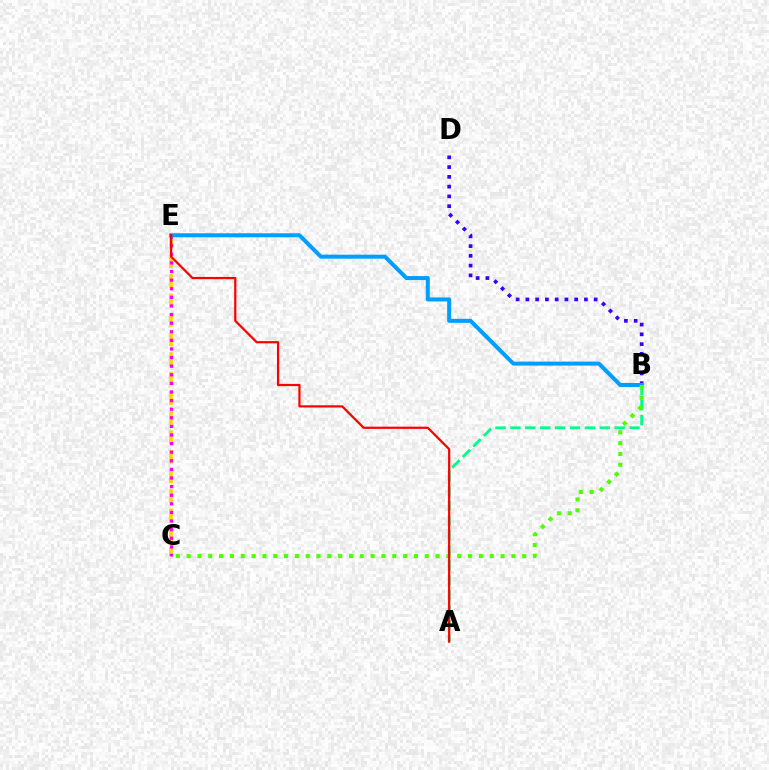{('C', 'E'): [{'color': '#ffd500', 'line_style': 'dashed', 'thickness': 2.65}, {'color': '#ff00ed', 'line_style': 'dotted', 'thickness': 2.34}], ('B', 'D'): [{'color': '#3700ff', 'line_style': 'dotted', 'thickness': 2.65}], ('A', 'B'): [{'color': '#00ff86', 'line_style': 'dashed', 'thickness': 2.02}], ('B', 'E'): [{'color': '#009eff', 'line_style': 'solid', 'thickness': 2.88}], ('B', 'C'): [{'color': '#4fff00', 'line_style': 'dotted', 'thickness': 2.94}], ('A', 'E'): [{'color': '#ff0000', 'line_style': 'solid', 'thickness': 1.6}]}